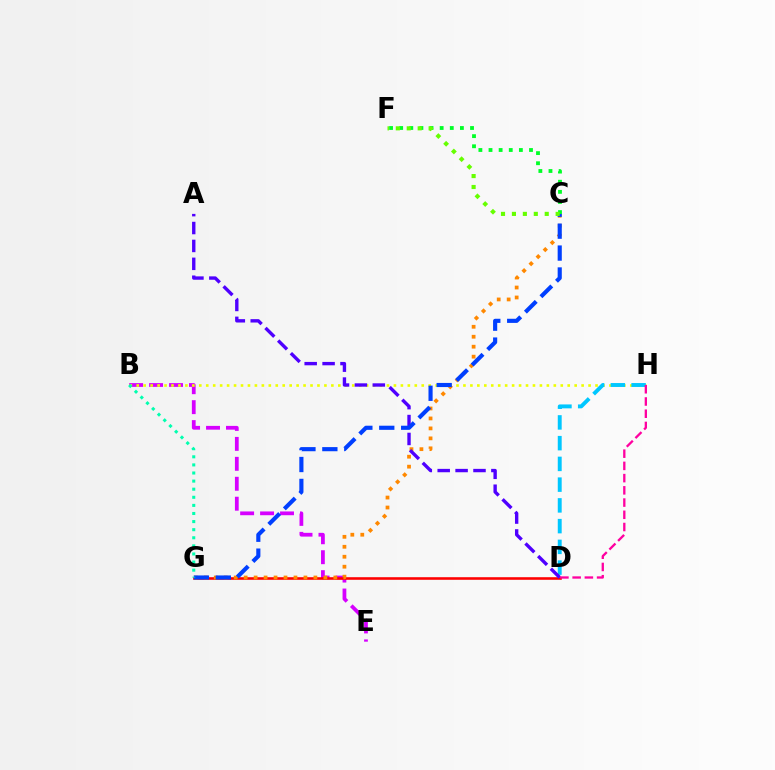{('B', 'E'): [{'color': '#d600ff', 'line_style': 'dashed', 'thickness': 2.71}], ('B', 'H'): [{'color': '#eeff00', 'line_style': 'dotted', 'thickness': 1.89}], ('D', 'G'): [{'color': '#ff0000', 'line_style': 'solid', 'thickness': 1.86}], ('D', 'H'): [{'color': '#00c7ff', 'line_style': 'dashed', 'thickness': 2.82}, {'color': '#ff00a0', 'line_style': 'dashed', 'thickness': 1.66}], ('C', 'G'): [{'color': '#ff8800', 'line_style': 'dotted', 'thickness': 2.71}, {'color': '#003fff', 'line_style': 'dashed', 'thickness': 2.98}], ('A', 'D'): [{'color': '#4f00ff', 'line_style': 'dashed', 'thickness': 2.43}], ('B', 'G'): [{'color': '#00ffaf', 'line_style': 'dotted', 'thickness': 2.2}], ('C', 'F'): [{'color': '#00ff27', 'line_style': 'dotted', 'thickness': 2.75}, {'color': '#66ff00', 'line_style': 'dotted', 'thickness': 2.97}]}